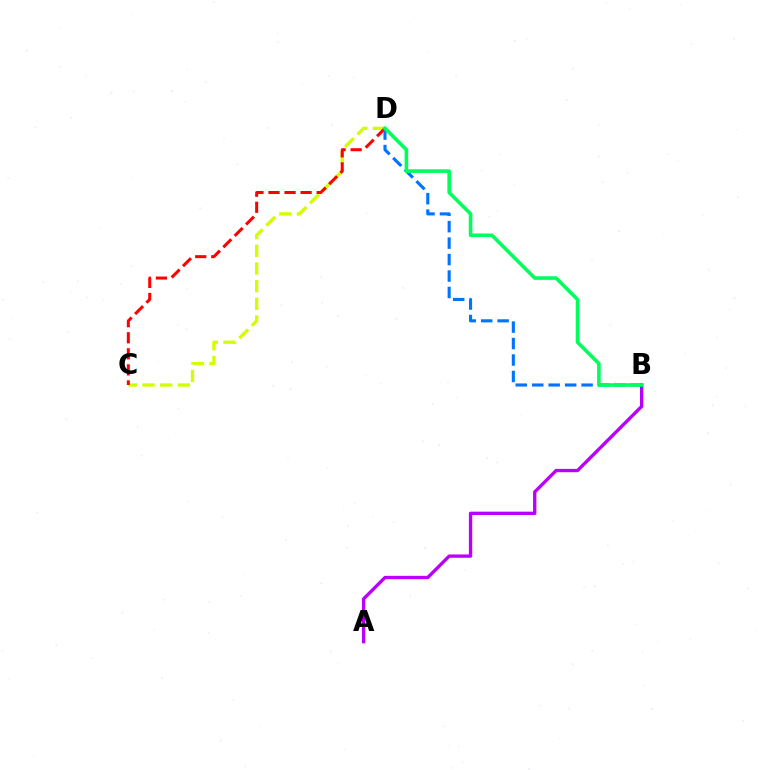{('C', 'D'): [{'color': '#d1ff00', 'line_style': 'dashed', 'thickness': 2.4}, {'color': '#ff0000', 'line_style': 'dashed', 'thickness': 2.18}], ('A', 'B'): [{'color': '#b900ff', 'line_style': 'solid', 'thickness': 2.4}], ('B', 'D'): [{'color': '#0074ff', 'line_style': 'dashed', 'thickness': 2.24}, {'color': '#00ff5c', 'line_style': 'solid', 'thickness': 2.58}]}